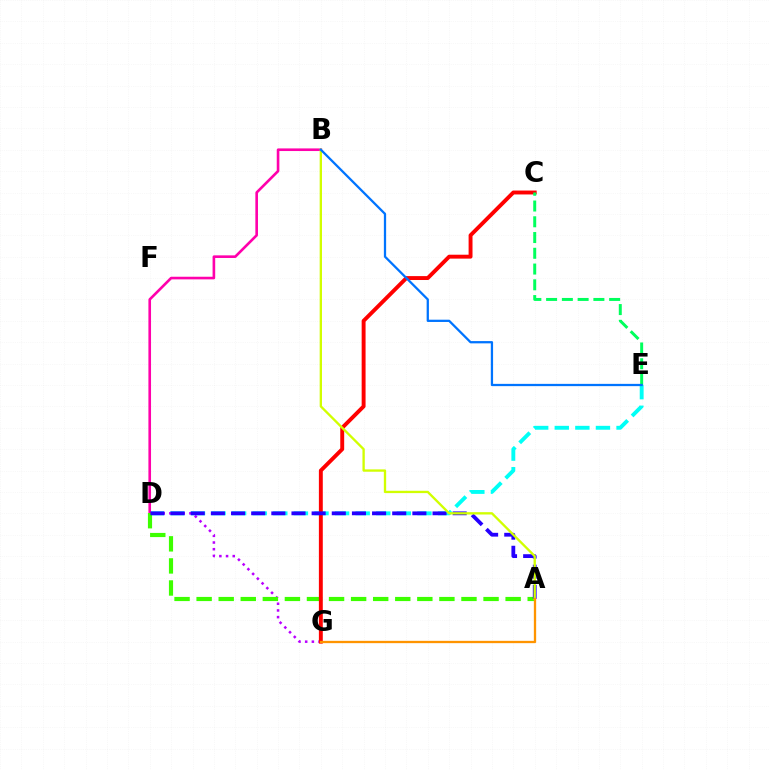{('D', 'E'): [{'color': '#00fff6', 'line_style': 'dashed', 'thickness': 2.8}], ('D', 'G'): [{'color': '#b900ff', 'line_style': 'dotted', 'thickness': 1.82}], ('B', 'D'): [{'color': '#ff00ac', 'line_style': 'solid', 'thickness': 1.89}], ('A', 'D'): [{'color': '#3dff00', 'line_style': 'dashed', 'thickness': 3.0}, {'color': '#2500ff', 'line_style': 'dashed', 'thickness': 2.74}], ('C', 'G'): [{'color': '#ff0000', 'line_style': 'solid', 'thickness': 2.81}], ('C', 'E'): [{'color': '#00ff5c', 'line_style': 'dashed', 'thickness': 2.14}], ('A', 'B'): [{'color': '#d1ff00', 'line_style': 'solid', 'thickness': 1.68}], ('A', 'G'): [{'color': '#ff9400', 'line_style': 'solid', 'thickness': 1.66}], ('B', 'E'): [{'color': '#0074ff', 'line_style': 'solid', 'thickness': 1.63}]}